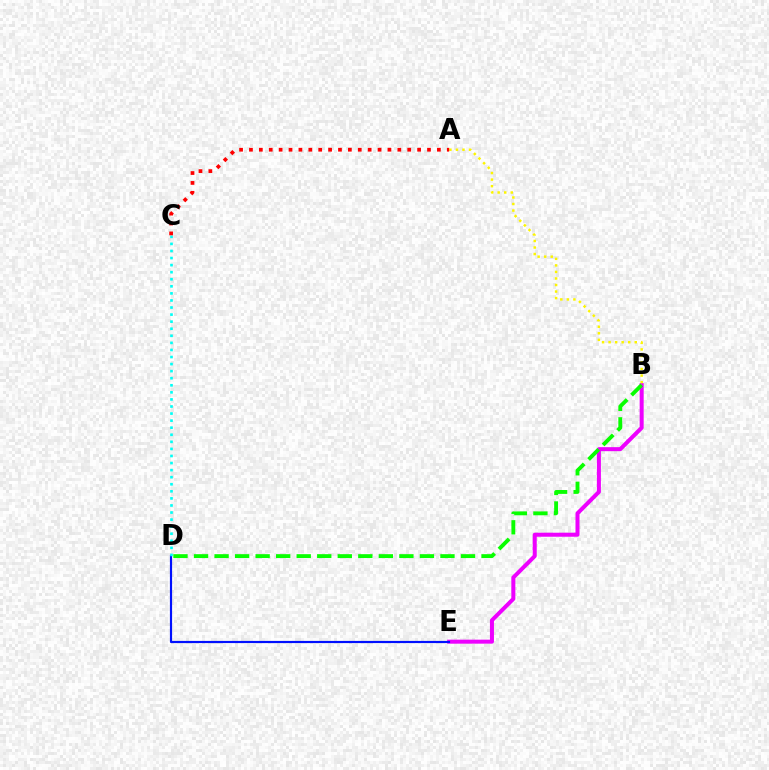{('B', 'E'): [{'color': '#ee00ff', 'line_style': 'solid', 'thickness': 2.89}], ('D', 'E'): [{'color': '#0010ff', 'line_style': 'solid', 'thickness': 1.56}], ('A', 'B'): [{'color': '#fcf500', 'line_style': 'dotted', 'thickness': 1.78}], ('C', 'D'): [{'color': '#00fff6', 'line_style': 'dotted', 'thickness': 1.92}], ('A', 'C'): [{'color': '#ff0000', 'line_style': 'dotted', 'thickness': 2.69}], ('B', 'D'): [{'color': '#08ff00', 'line_style': 'dashed', 'thickness': 2.79}]}